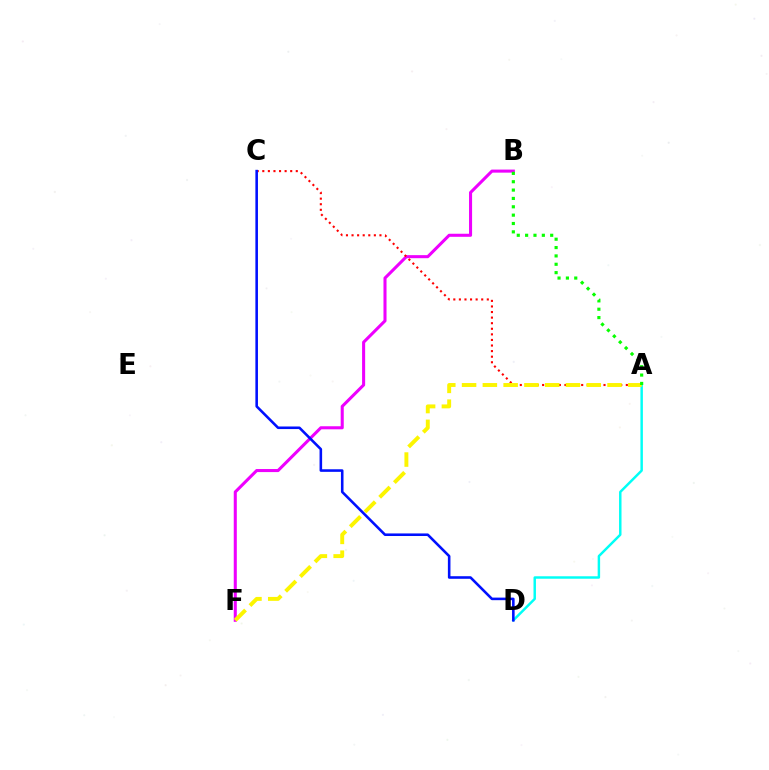{('A', 'D'): [{'color': '#00fff6', 'line_style': 'solid', 'thickness': 1.77}], ('B', 'F'): [{'color': '#ee00ff', 'line_style': 'solid', 'thickness': 2.2}], ('A', 'C'): [{'color': '#ff0000', 'line_style': 'dotted', 'thickness': 1.52}], ('A', 'F'): [{'color': '#fcf500', 'line_style': 'dashed', 'thickness': 2.82}], ('A', 'B'): [{'color': '#08ff00', 'line_style': 'dotted', 'thickness': 2.27}], ('C', 'D'): [{'color': '#0010ff', 'line_style': 'solid', 'thickness': 1.86}]}